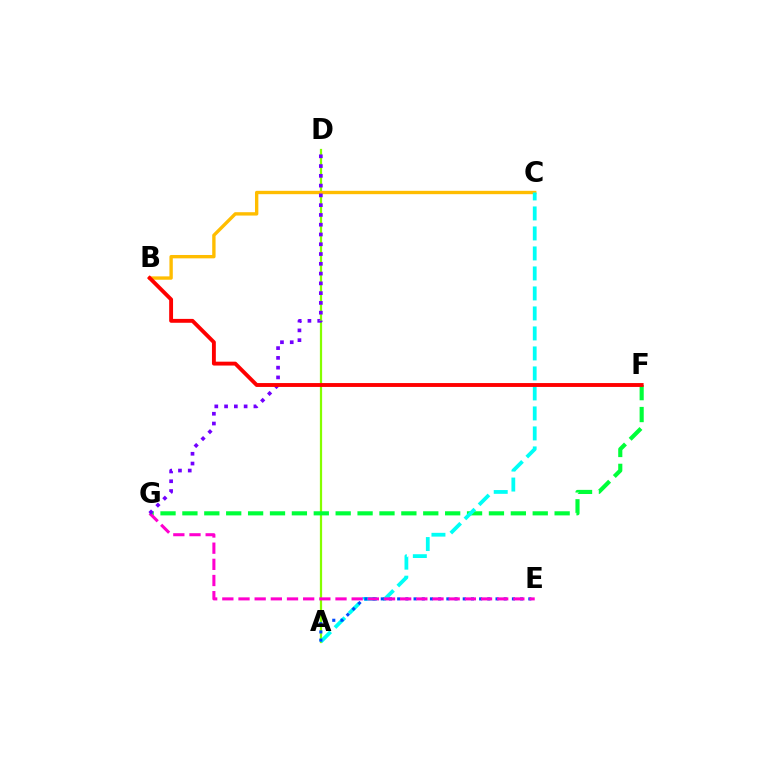{('A', 'D'): [{'color': '#84ff00', 'line_style': 'solid', 'thickness': 1.61}], ('F', 'G'): [{'color': '#00ff39', 'line_style': 'dashed', 'thickness': 2.97}], ('B', 'C'): [{'color': '#ffbd00', 'line_style': 'solid', 'thickness': 2.42}], ('A', 'C'): [{'color': '#00fff6', 'line_style': 'dashed', 'thickness': 2.72}], ('A', 'E'): [{'color': '#004bff', 'line_style': 'dotted', 'thickness': 2.23}], ('E', 'G'): [{'color': '#ff00cf', 'line_style': 'dashed', 'thickness': 2.2}], ('D', 'G'): [{'color': '#7200ff', 'line_style': 'dotted', 'thickness': 2.66}], ('B', 'F'): [{'color': '#ff0000', 'line_style': 'solid', 'thickness': 2.79}]}